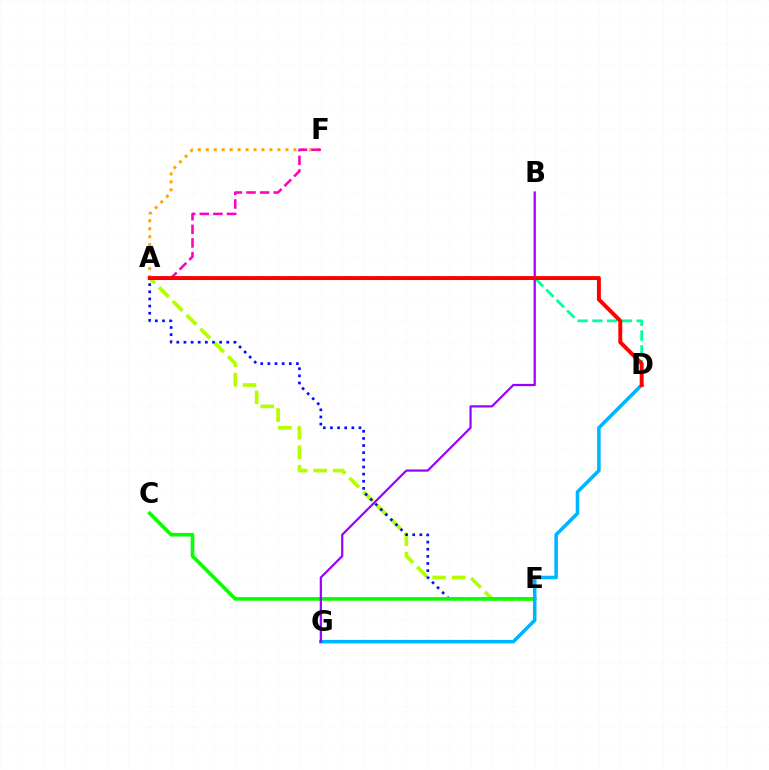{('A', 'E'): [{'color': '#b3ff00', 'line_style': 'dashed', 'thickness': 2.65}, {'color': '#0010ff', 'line_style': 'dotted', 'thickness': 1.94}], ('A', 'D'): [{'color': '#00ff9d', 'line_style': 'dashed', 'thickness': 2.0}, {'color': '#ff0000', 'line_style': 'solid', 'thickness': 2.83}], ('A', 'F'): [{'color': '#ffa500', 'line_style': 'dotted', 'thickness': 2.16}, {'color': '#ff00bd', 'line_style': 'dashed', 'thickness': 1.85}], ('C', 'E'): [{'color': '#08ff00', 'line_style': 'solid', 'thickness': 2.6}], ('D', 'G'): [{'color': '#00b5ff', 'line_style': 'solid', 'thickness': 2.55}], ('B', 'G'): [{'color': '#9b00ff', 'line_style': 'solid', 'thickness': 1.59}]}